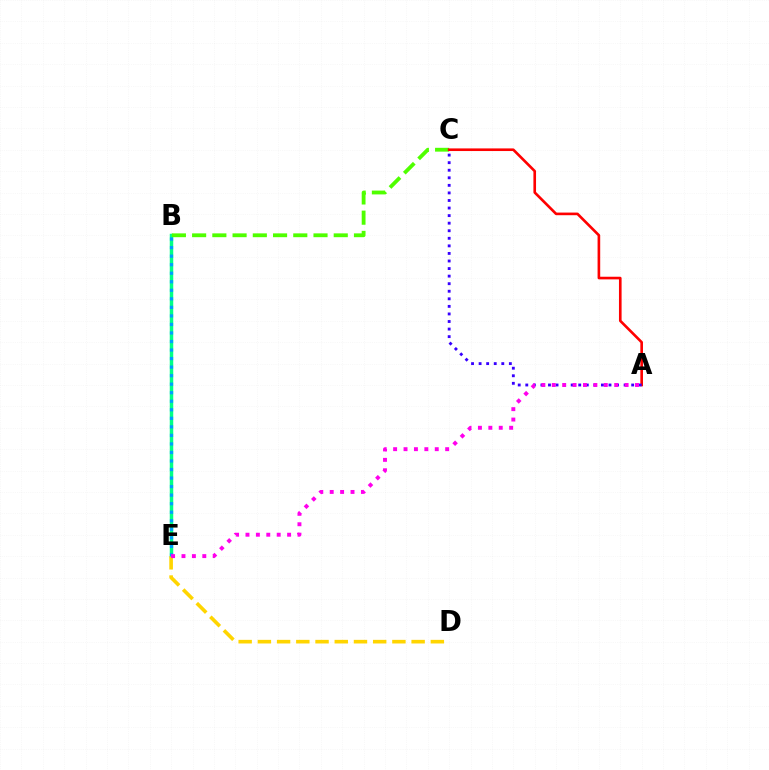{('B', 'E'): [{'color': '#00ff86', 'line_style': 'solid', 'thickness': 2.51}, {'color': '#009eff', 'line_style': 'dotted', 'thickness': 2.32}], ('D', 'E'): [{'color': '#ffd500', 'line_style': 'dashed', 'thickness': 2.61}], ('B', 'C'): [{'color': '#4fff00', 'line_style': 'dashed', 'thickness': 2.75}], ('A', 'C'): [{'color': '#ff0000', 'line_style': 'solid', 'thickness': 1.9}, {'color': '#3700ff', 'line_style': 'dotted', 'thickness': 2.06}], ('A', 'E'): [{'color': '#ff00ed', 'line_style': 'dotted', 'thickness': 2.83}]}